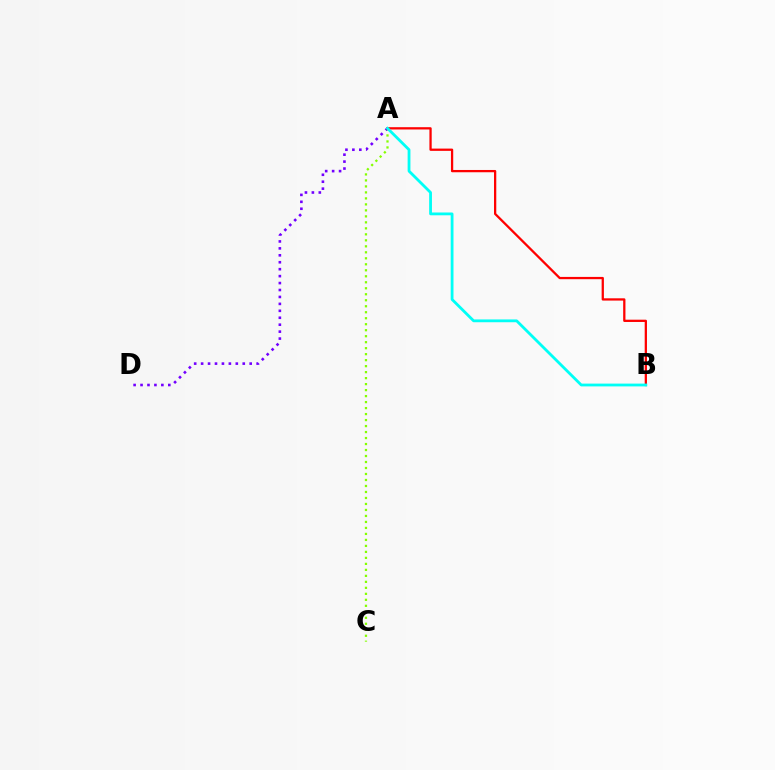{('A', 'C'): [{'color': '#84ff00', 'line_style': 'dotted', 'thickness': 1.63}], ('A', 'D'): [{'color': '#7200ff', 'line_style': 'dotted', 'thickness': 1.89}], ('A', 'B'): [{'color': '#ff0000', 'line_style': 'solid', 'thickness': 1.64}, {'color': '#00fff6', 'line_style': 'solid', 'thickness': 2.02}]}